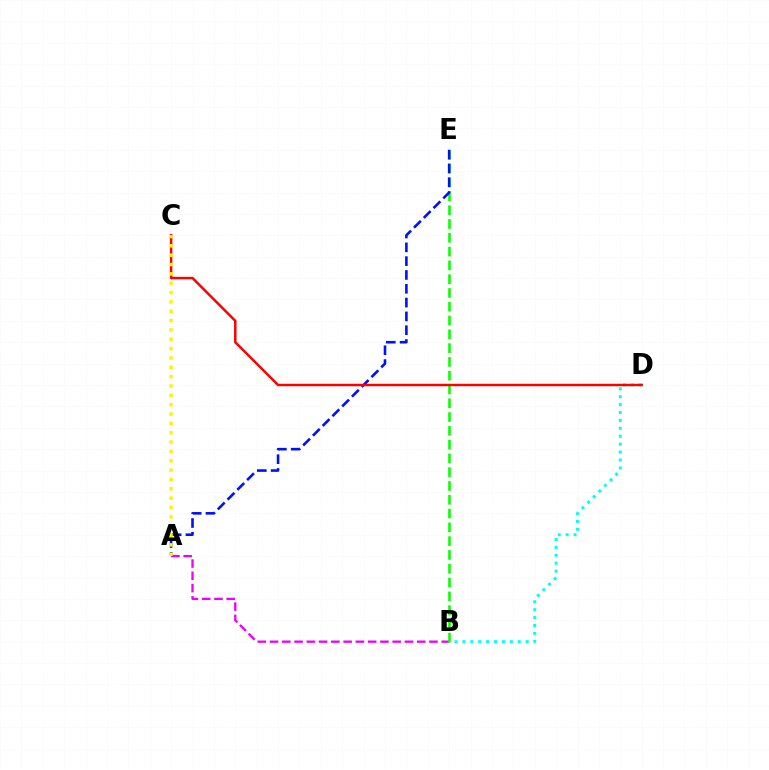{('A', 'B'): [{'color': '#ee00ff', 'line_style': 'dashed', 'thickness': 1.67}], ('B', 'E'): [{'color': '#08ff00', 'line_style': 'dashed', 'thickness': 1.87}], ('A', 'E'): [{'color': '#0010ff', 'line_style': 'dashed', 'thickness': 1.88}], ('B', 'D'): [{'color': '#00fff6', 'line_style': 'dotted', 'thickness': 2.15}], ('C', 'D'): [{'color': '#ff0000', 'line_style': 'solid', 'thickness': 1.78}], ('A', 'C'): [{'color': '#fcf500', 'line_style': 'dotted', 'thickness': 2.54}]}